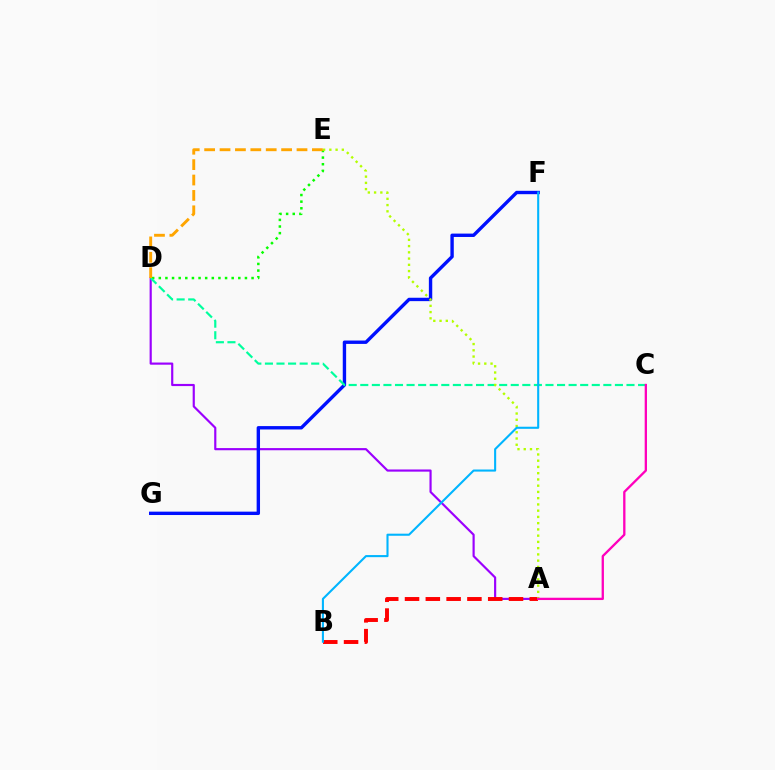{('D', 'E'): [{'color': '#08ff00', 'line_style': 'dotted', 'thickness': 1.8}, {'color': '#ffa500', 'line_style': 'dashed', 'thickness': 2.09}], ('A', 'D'): [{'color': '#9b00ff', 'line_style': 'solid', 'thickness': 1.56}], ('F', 'G'): [{'color': '#0010ff', 'line_style': 'solid', 'thickness': 2.43}], ('A', 'B'): [{'color': '#ff0000', 'line_style': 'dashed', 'thickness': 2.83}], ('C', 'D'): [{'color': '#00ff9d', 'line_style': 'dashed', 'thickness': 1.57}], ('A', 'E'): [{'color': '#b3ff00', 'line_style': 'dotted', 'thickness': 1.7}], ('B', 'F'): [{'color': '#00b5ff', 'line_style': 'solid', 'thickness': 1.51}], ('A', 'C'): [{'color': '#ff00bd', 'line_style': 'solid', 'thickness': 1.66}]}